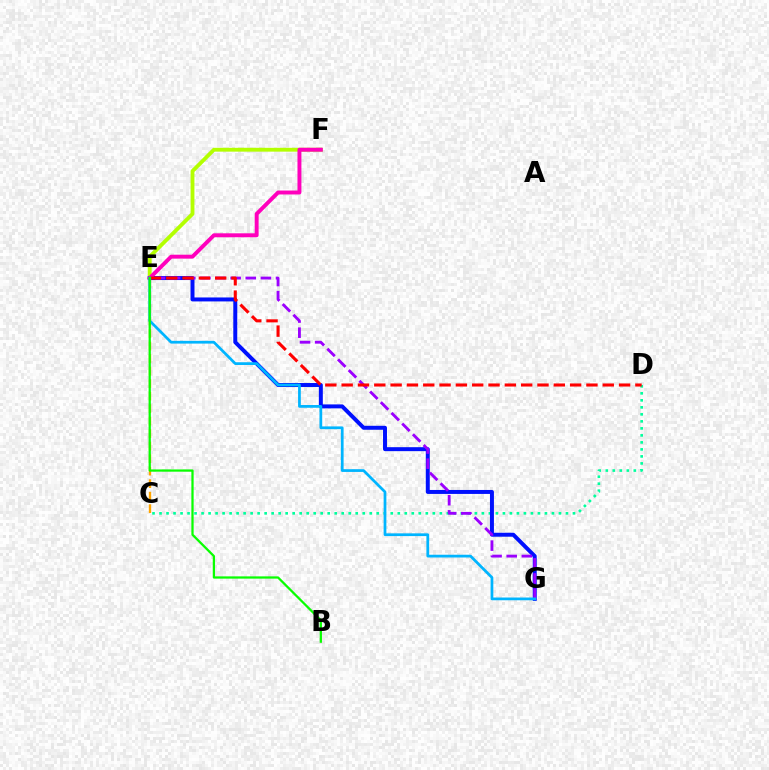{('C', 'E'): [{'color': '#ffa500', 'line_style': 'dashed', 'thickness': 1.7}], ('E', 'F'): [{'color': '#b3ff00', 'line_style': 'solid', 'thickness': 2.77}, {'color': '#ff00bd', 'line_style': 'solid', 'thickness': 2.83}], ('C', 'D'): [{'color': '#00ff9d', 'line_style': 'dotted', 'thickness': 1.9}], ('E', 'G'): [{'color': '#0010ff', 'line_style': 'solid', 'thickness': 2.86}, {'color': '#9b00ff', 'line_style': 'dashed', 'thickness': 2.06}, {'color': '#00b5ff', 'line_style': 'solid', 'thickness': 1.98}], ('D', 'E'): [{'color': '#ff0000', 'line_style': 'dashed', 'thickness': 2.22}], ('B', 'E'): [{'color': '#08ff00', 'line_style': 'solid', 'thickness': 1.63}]}